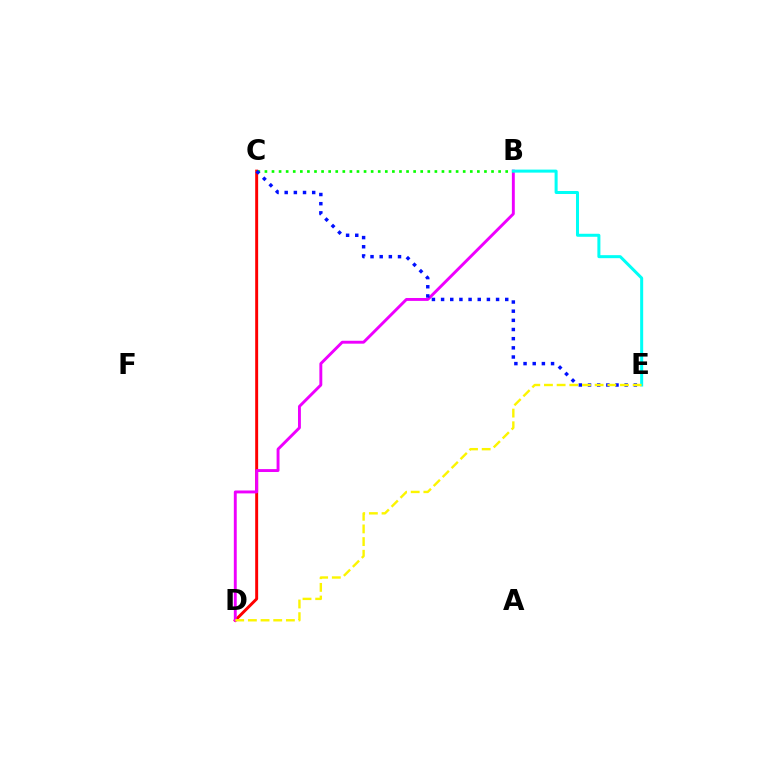{('C', 'D'): [{'color': '#ff0000', 'line_style': 'solid', 'thickness': 2.12}], ('B', 'D'): [{'color': '#ee00ff', 'line_style': 'solid', 'thickness': 2.09}], ('B', 'C'): [{'color': '#08ff00', 'line_style': 'dotted', 'thickness': 1.92}], ('B', 'E'): [{'color': '#00fff6', 'line_style': 'solid', 'thickness': 2.17}], ('C', 'E'): [{'color': '#0010ff', 'line_style': 'dotted', 'thickness': 2.49}], ('D', 'E'): [{'color': '#fcf500', 'line_style': 'dashed', 'thickness': 1.72}]}